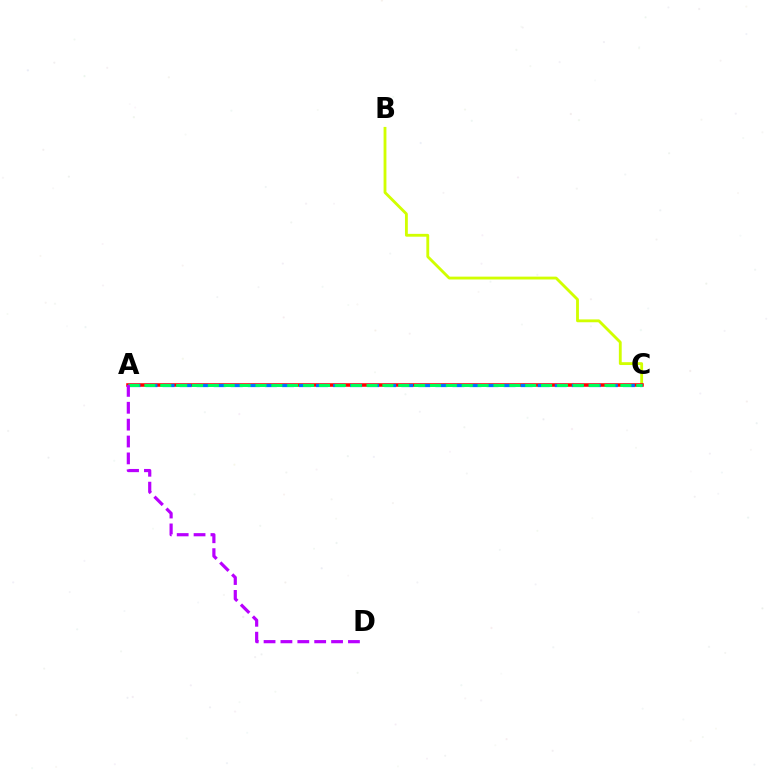{('B', 'C'): [{'color': '#d1ff00', 'line_style': 'solid', 'thickness': 2.04}], ('A', 'C'): [{'color': '#ff0000', 'line_style': 'solid', 'thickness': 2.55}, {'color': '#0074ff', 'line_style': 'dashed', 'thickness': 2.32}, {'color': '#00ff5c', 'line_style': 'dashed', 'thickness': 2.16}], ('A', 'D'): [{'color': '#b900ff', 'line_style': 'dashed', 'thickness': 2.29}]}